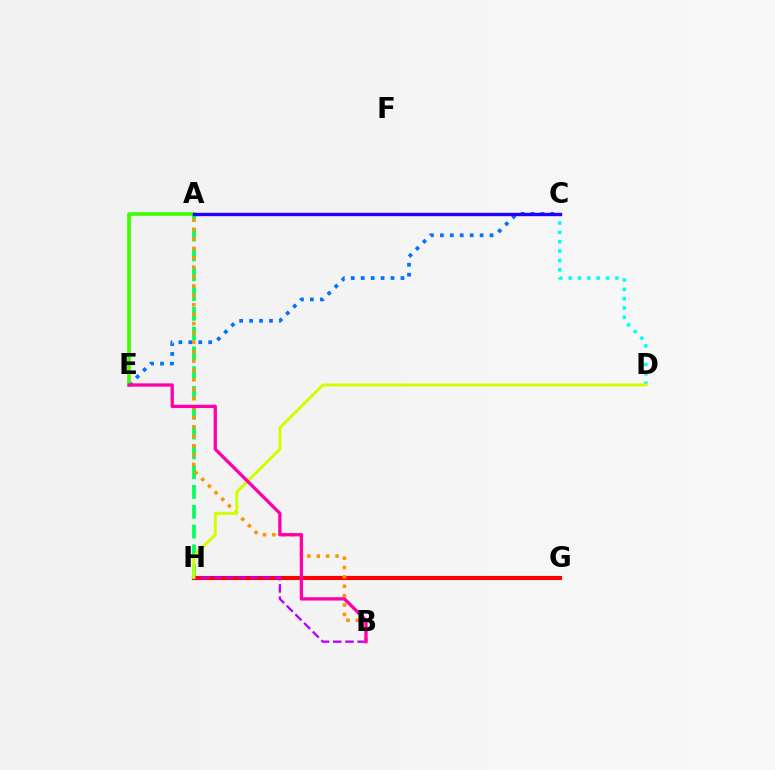{('C', 'E'): [{'color': '#0074ff', 'line_style': 'dotted', 'thickness': 2.7}], ('C', 'D'): [{'color': '#00fff6', 'line_style': 'dotted', 'thickness': 2.54}], ('G', 'H'): [{'color': '#ff0000', 'line_style': 'solid', 'thickness': 2.96}], ('A', 'E'): [{'color': '#3dff00', 'line_style': 'solid', 'thickness': 2.64}], ('A', 'H'): [{'color': '#00ff5c', 'line_style': 'dashed', 'thickness': 2.69}], ('B', 'H'): [{'color': '#b900ff', 'line_style': 'dashed', 'thickness': 1.66}], ('A', 'B'): [{'color': '#ff9400', 'line_style': 'dotted', 'thickness': 2.55}], ('A', 'C'): [{'color': '#2500ff', 'line_style': 'solid', 'thickness': 2.42}], ('D', 'H'): [{'color': '#d1ff00', 'line_style': 'solid', 'thickness': 2.14}], ('B', 'E'): [{'color': '#ff00ac', 'line_style': 'solid', 'thickness': 2.38}]}